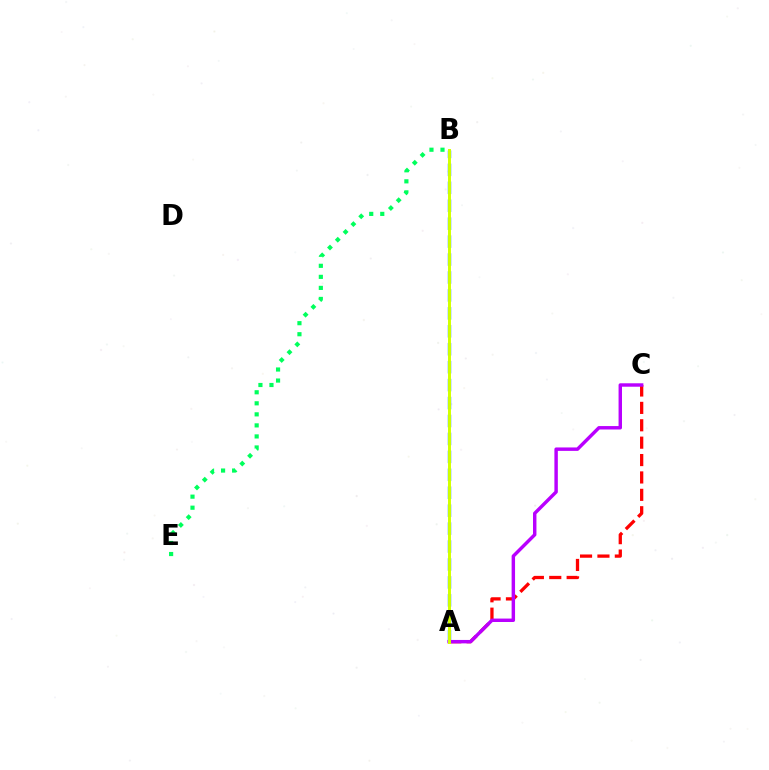{('A', 'C'): [{'color': '#ff0000', 'line_style': 'dashed', 'thickness': 2.36}, {'color': '#b900ff', 'line_style': 'solid', 'thickness': 2.47}], ('A', 'B'): [{'color': '#0074ff', 'line_style': 'dashed', 'thickness': 2.44}, {'color': '#d1ff00', 'line_style': 'solid', 'thickness': 2.13}], ('B', 'E'): [{'color': '#00ff5c', 'line_style': 'dotted', 'thickness': 3.0}]}